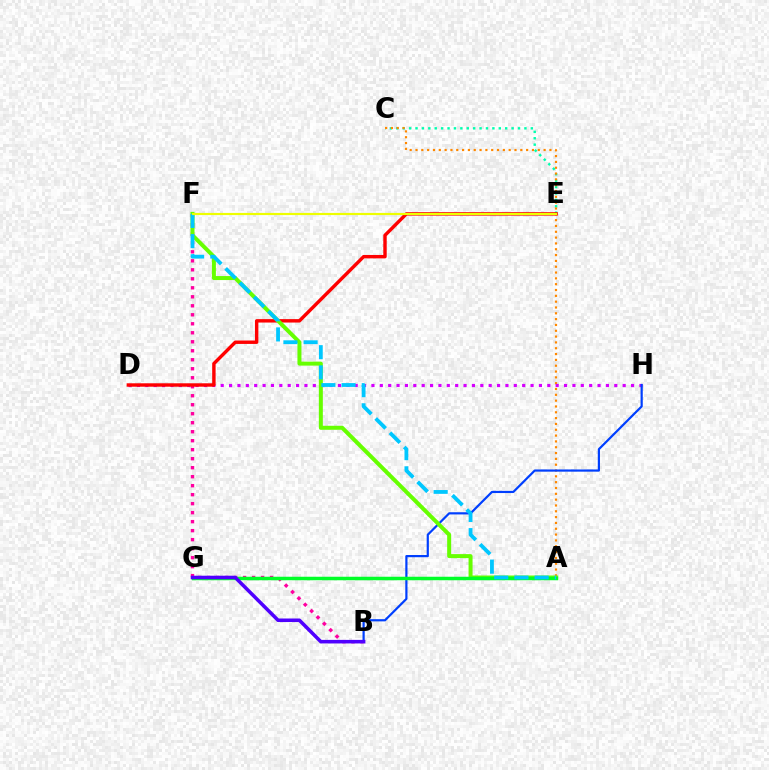{('C', 'E'): [{'color': '#00ffaf', 'line_style': 'dotted', 'thickness': 1.74}], ('B', 'F'): [{'color': '#ff00a0', 'line_style': 'dotted', 'thickness': 2.44}], ('A', 'C'): [{'color': '#ff8800', 'line_style': 'dotted', 'thickness': 1.58}], ('D', 'H'): [{'color': '#d600ff', 'line_style': 'dotted', 'thickness': 2.28}], ('D', 'E'): [{'color': '#ff0000', 'line_style': 'solid', 'thickness': 2.46}], ('B', 'H'): [{'color': '#003fff', 'line_style': 'solid', 'thickness': 1.58}], ('A', 'F'): [{'color': '#66ff00', 'line_style': 'solid', 'thickness': 2.88}, {'color': '#00c7ff', 'line_style': 'dashed', 'thickness': 2.74}], ('A', 'G'): [{'color': '#00ff27', 'line_style': 'solid', 'thickness': 2.52}], ('B', 'G'): [{'color': '#4f00ff', 'line_style': 'solid', 'thickness': 2.56}], ('E', 'F'): [{'color': '#eeff00', 'line_style': 'solid', 'thickness': 1.56}]}